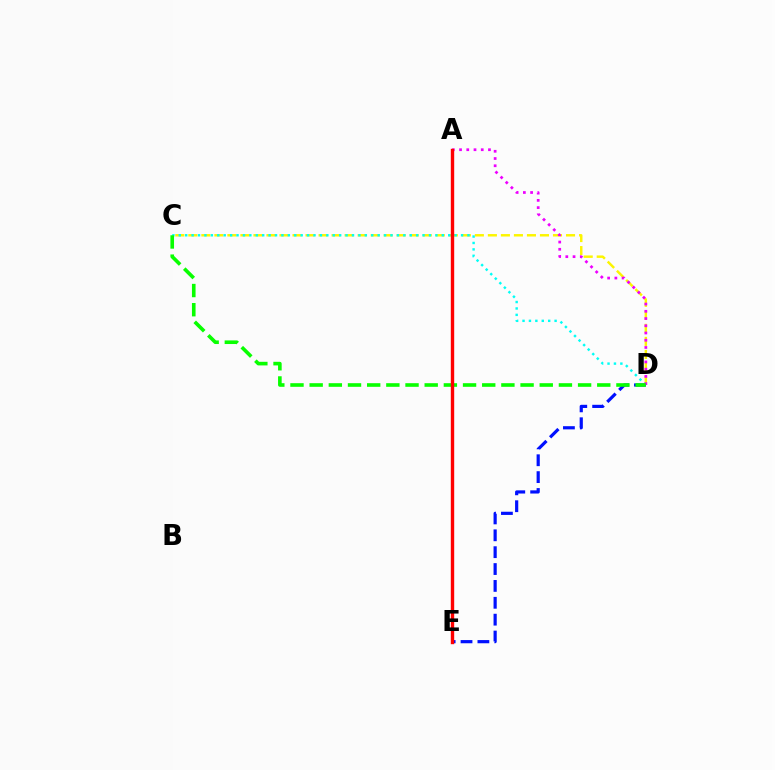{('C', 'D'): [{'color': '#fcf500', 'line_style': 'dashed', 'thickness': 1.77}, {'color': '#00fff6', 'line_style': 'dotted', 'thickness': 1.74}, {'color': '#08ff00', 'line_style': 'dashed', 'thickness': 2.6}], ('D', 'E'): [{'color': '#0010ff', 'line_style': 'dashed', 'thickness': 2.29}], ('A', 'D'): [{'color': '#ee00ff', 'line_style': 'dotted', 'thickness': 1.97}], ('A', 'E'): [{'color': '#ff0000', 'line_style': 'solid', 'thickness': 2.43}]}